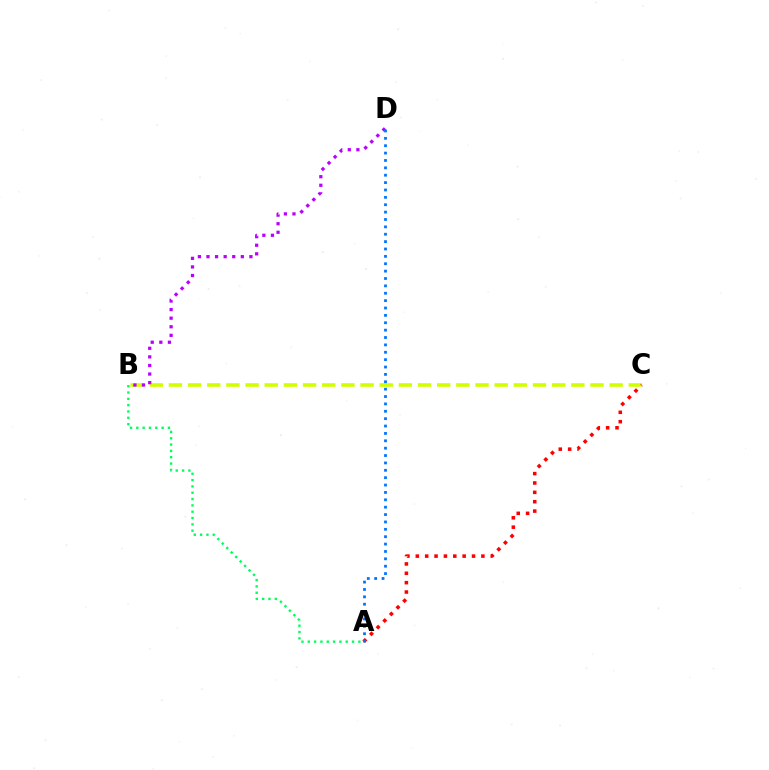{('B', 'C'): [{'color': '#d1ff00', 'line_style': 'dashed', 'thickness': 2.6}], ('B', 'D'): [{'color': '#b900ff', 'line_style': 'dotted', 'thickness': 2.33}], ('A', 'C'): [{'color': '#ff0000', 'line_style': 'dotted', 'thickness': 2.55}], ('A', 'D'): [{'color': '#0074ff', 'line_style': 'dotted', 'thickness': 2.0}], ('A', 'B'): [{'color': '#00ff5c', 'line_style': 'dotted', 'thickness': 1.72}]}